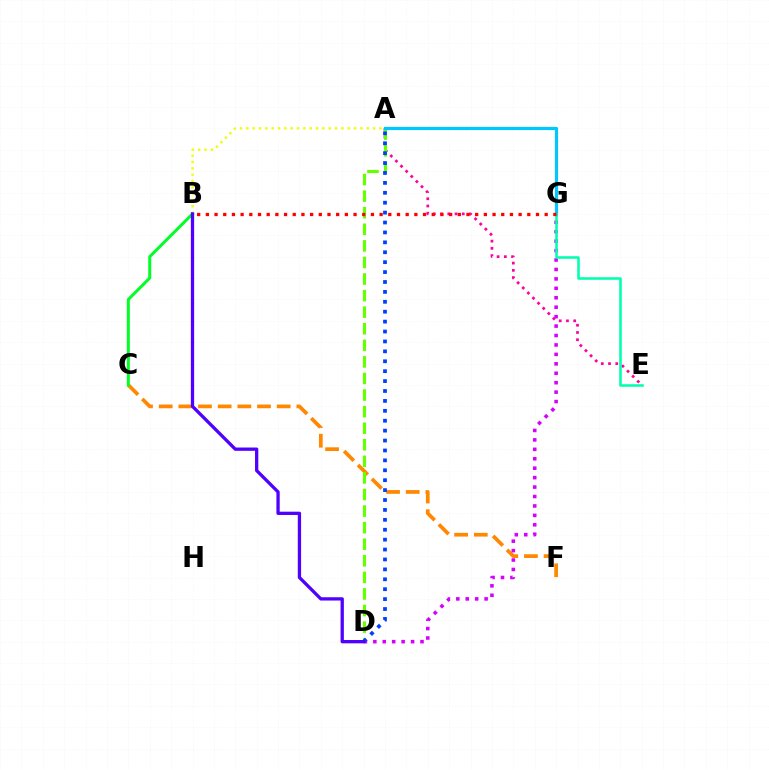{('A', 'E'): [{'color': '#ff00a0', 'line_style': 'dotted', 'thickness': 1.96}], ('C', 'F'): [{'color': '#ff8800', 'line_style': 'dashed', 'thickness': 2.67}], ('A', 'D'): [{'color': '#66ff00', 'line_style': 'dashed', 'thickness': 2.25}, {'color': '#003fff', 'line_style': 'dotted', 'thickness': 2.69}], ('D', 'G'): [{'color': '#d600ff', 'line_style': 'dotted', 'thickness': 2.56}], ('B', 'C'): [{'color': '#00ff27', 'line_style': 'solid', 'thickness': 2.15}], ('A', 'B'): [{'color': '#eeff00', 'line_style': 'dotted', 'thickness': 1.72}], ('A', 'G'): [{'color': '#00c7ff', 'line_style': 'solid', 'thickness': 2.3}], ('E', 'G'): [{'color': '#00ffaf', 'line_style': 'solid', 'thickness': 1.84}], ('B', 'G'): [{'color': '#ff0000', 'line_style': 'dotted', 'thickness': 2.36}], ('B', 'D'): [{'color': '#4f00ff', 'line_style': 'solid', 'thickness': 2.37}]}